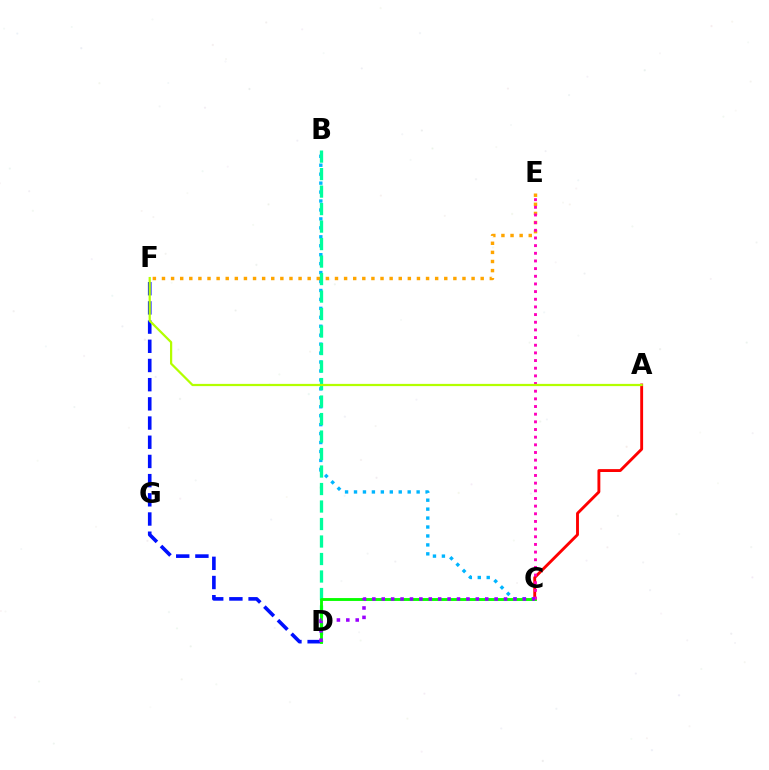{('B', 'C'): [{'color': '#00b5ff', 'line_style': 'dotted', 'thickness': 2.43}], ('E', 'F'): [{'color': '#ffa500', 'line_style': 'dotted', 'thickness': 2.47}], ('A', 'C'): [{'color': '#ff0000', 'line_style': 'solid', 'thickness': 2.07}], ('D', 'F'): [{'color': '#0010ff', 'line_style': 'dashed', 'thickness': 2.61}], ('B', 'D'): [{'color': '#00ff9d', 'line_style': 'dashed', 'thickness': 2.38}], ('C', 'D'): [{'color': '#08ff00', 'line_style': 'solid', 'thickness': 2.07}, {'color': '#9b00ff', 'line_style': 'dotted', 'thickness': 2.56}], ('C', 'E'): [{'color': '#ff00bd', 'line_style': 'dotted', 'thickness': 2.08}], ('A', 'F'): [{'color': '#b3ff00', 'line_style': 'solid', 'thickness': 1.61}]}